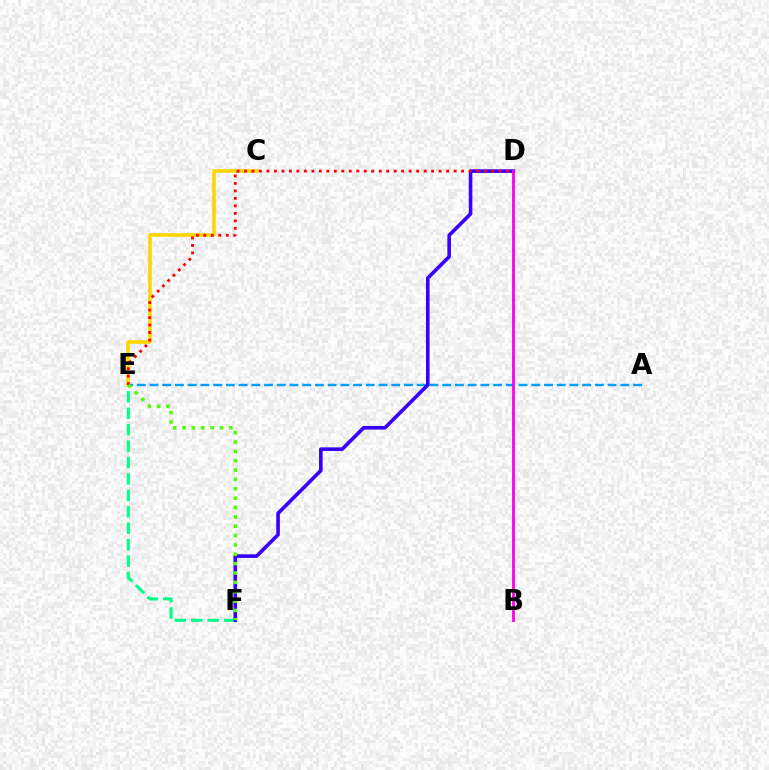{('E', 'F'): [{'color': '#00ff86', 'line_style': 'dashed', 'thickness': 2.23}, {'color': '#4fff00', 'line_style': 'dotted', 'thickness': 2.54}], ('C', 'E'): [{'color': '#ffd500', 'line_style': 'solid', 'thickness': 2.57}], ('A', 'E'): [{'color': '#009eff', 'line_style': 'dashed', 'thickness': 1.73}], ('D', 'F'): [{'color': '#3700ff', 'line_style': 'solid', 'thickness': 2.61}], ('D', 'E'): [{'color': '#ff0000', 'line_style': 'dotted', 'thickness': 2.03}], ('B', 'D'): [{'color': '#ff00ed', 'line_style': 'solid', 'thickness': 2.02}]}